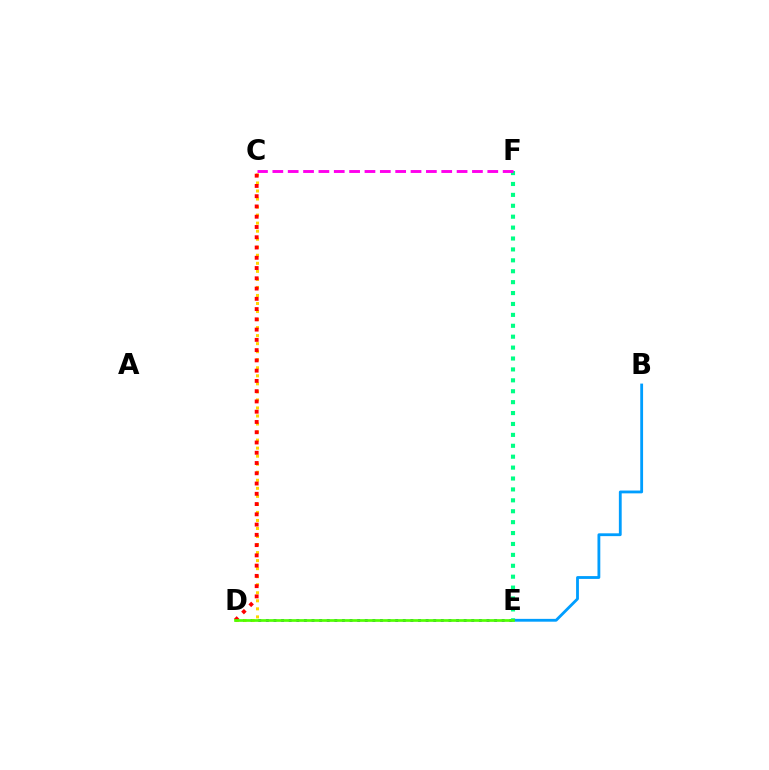{('D', 'E'): [{'color': '#3700ff', 'line_style': 'dotted', 'thickness': 2.07}, {'color': '#4fff00', 'line_style': 'solid', 'thickness': 1.94}], ('C', 'D'): [{'color': '#ffd500', 'line_style': 'dotted', 'thickness': 2.18}, {'color': '#ff0000', 'line_style': 'dotted', 'thickness': 2.79}], ('E', 'F'): [{'color': '#00ff86', 'line_style': 'dotted', 'thickness': 2.96}], ('C', 'F'): [{'color': '#ff00ed', 'line_style': 'dashed', 'thickness': 2.09}], ('B', 'E'): [{'color': '#009eff', 'line_style': 'solid', 'thickness': 2.03}]}